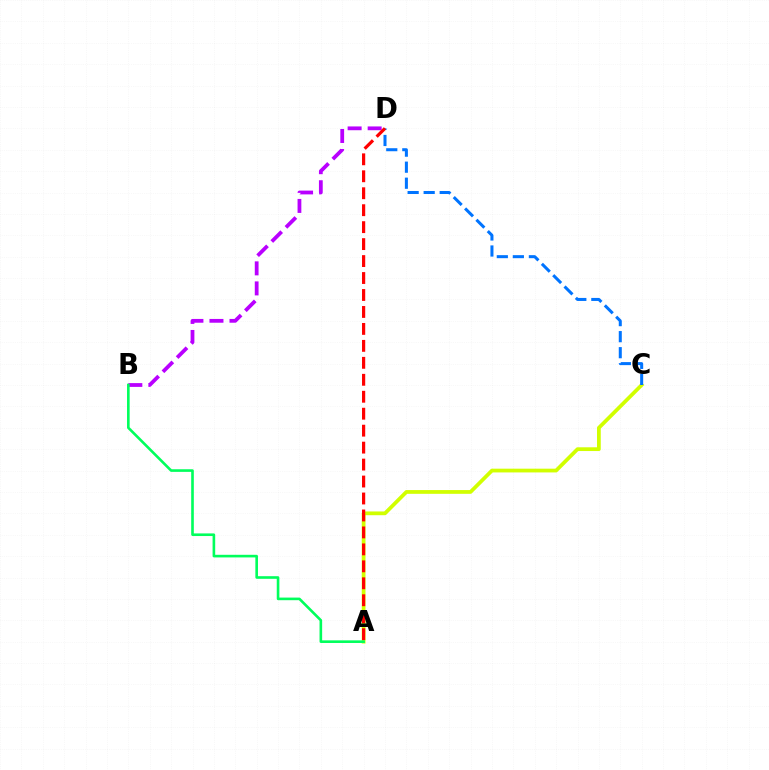{('B', 'D'): [{'color': '#b900ff', 'line_style': 'dashed', 'thickness': 2.72}], ('A', 'C'): [{'color': '#d1ff00', 'line_style': 'solid', 'thickness': 2.7}], ('C', 'D'): [{'color': '#0074ff', 'line_style': 'dashed', 'thickness': 2.18}], ('A', 'D'): [{'color': '#ff0000', 'line_style': 'dashed', 'thickness': 2.3}], ('A', 'B'): [{'color': '#00ff5c', 'line_style': 'solid', 'thickness': 1.89}]}